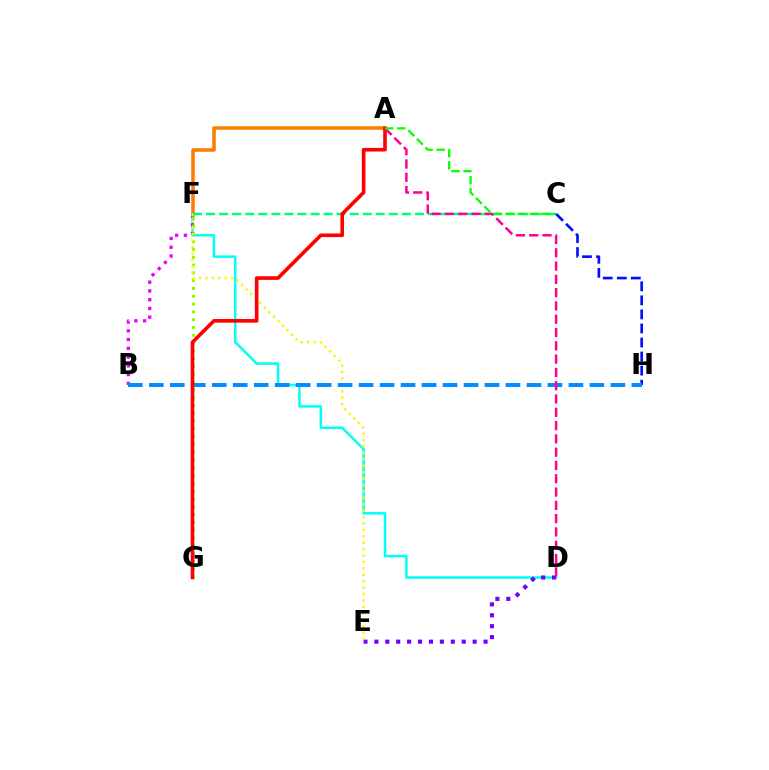{('C', 'H'): [{'color': '#0010ff', 'line_style': 'dashed', 'thickness': 1.91}], ('A', 'F'): [{'color': '#ff7c00', 'line_style': 'solid', 'thickness': 2.56}], ('D', 'F'): [{'color': '#00fff6', 'line_style': 'solid', 'thickness': 1.81}], ('D', 'E'): [{'color': '#7200ff', 'line_style': 'dotted', 'thickness': 2.97}], ('B', 'F'): [{'color': '#ee00ff', 'line_style': 'dotted', 'thickness': 2.38}], ('C', 'F'): [{'color': '#00ff74', 'line_style': 'dashed', 'thickness': 1.77}], ('F', 'G'): [{'color': '#84ff00', 'line_style': 'dotted', 'thickness': 2.12}], ('E', 'F'): [{'color': '#fcf500', 'line_style': 'dotted', 'thickness': 1.74}], ('B', 'H'): [{'color': '#008cff', 'line_style': 'dashed', 'thickness': 2.85}], ('A', 'G'): [{'color': '#ff0000', 'line_style': 'solid', 'thickness': 2.61}], ('A', 'D'): [{'color': '#ff0094', 'line_style': 'dashed', 'thickness': 1.81}], ('A', 'C'): [{'color': '#08ff00', 'line_style': 'dashed', 'thickness': 1.64}]}